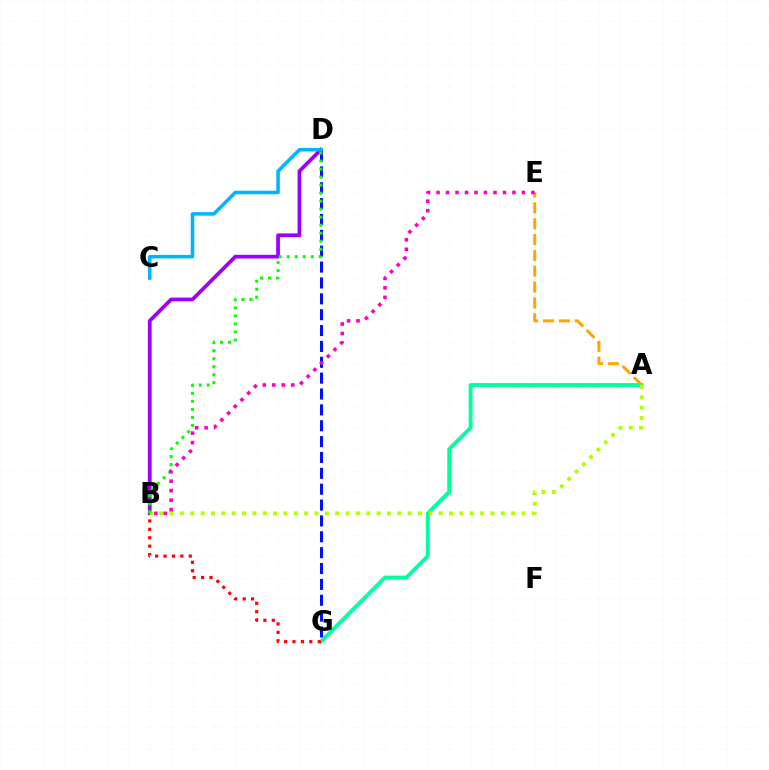{('D', 'G'): [{'color': '#0010ff', 'line_style': 'dashed', 'thickness': 2.16}], ('B', 'D'): [{'color': '#9b00ff', 'line_style': 'solid', 'thickness': 2.69}, {'color': '#08ff00', 'line_style': 'dotted', 'thickness': 2.18}], ('A', 'G'): [{'color': '#00ff9d', 'line_style': 'solid', 'thickness': 2.76}], ('A', 'E'): [{'color': '#ffa500', 'line_style': 'dashed', 'thickness': 2.15}], ('C', 'D'): [{'color': '#00b5ff', 'line_style': 'solid', 'thickness': 2.54}], ('B', 'G'): [{'color': '#ff0000', 'line_style': 'dotted', 'thickness': 2.29}], ('A', 'B'): [{'color': '#b3ff00', 'line_style': 'dotted', 'thickness': 2.81}], ('B', 'E'): [{'color': '#ff00bd', 'line_style': 'dotted', 'thickness': 2.58}]}